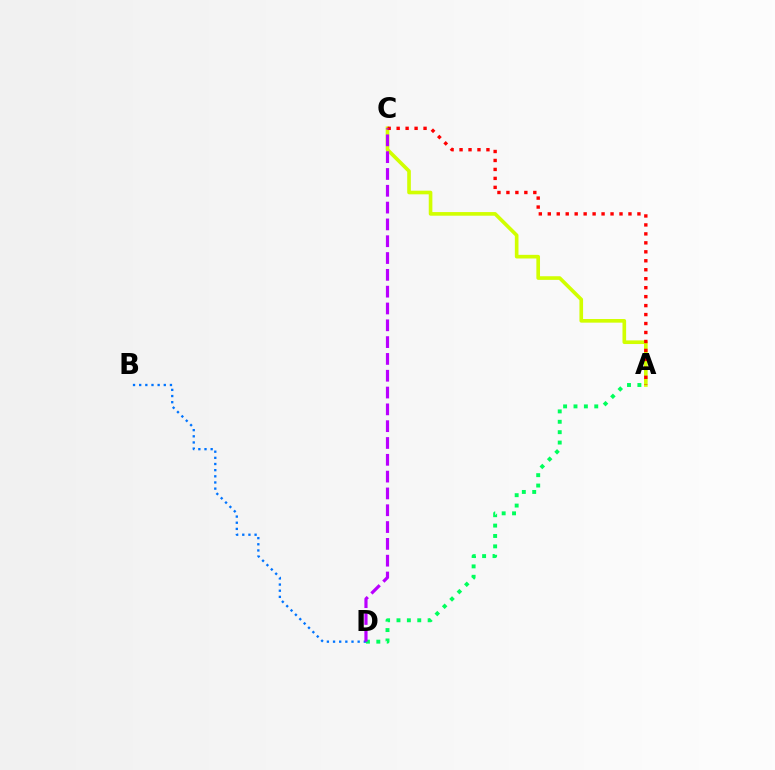{('B', 'D'): [{'color': '#0074ff', 'line_style': 'dotted', 'thickness': 1.67}], ('A', 'C'): [{'color': '#d1ff00', 'line_style': 'solid', 'thickness': 2.62}, {'color': '#ff0000', 'line_style': 'dotted', 'thickness': 2.44}], ('A', 'D'): [{'color': '#00ff5c', 'line_style': 'dotted', 'thickness': 2.82}], ('C', 'D'): [{'color': '#b900ff', 'line_style': 'dashed', 'thickness': 2.28}]}